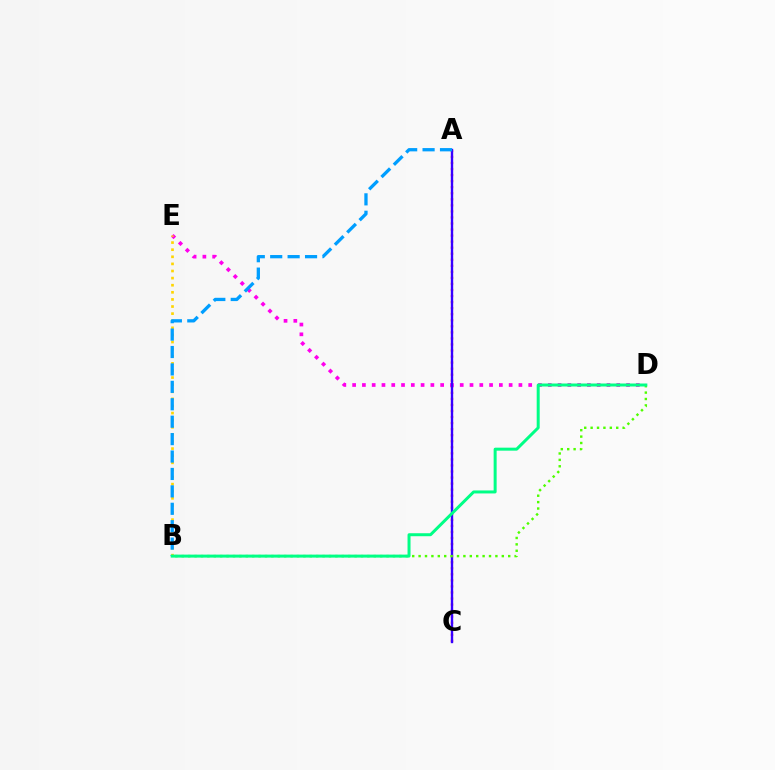{('A', 'C'): [{'color': '#ff0000', 'line_style': 'dotted', 'thickness': 1.64}, {'color': '#3700ff', 'line_style': 'solid', 'thickness': 1.71}], ('D', 'E'): [{'color': '#ff00ed', 'line_style': 'dotted', 'thickness': 2.66}], ('B', 'E'): [{'color': '#ffd500', 'line_style': 'dotted', 'thickness': 1.93}], ('B', 'D'): [{'color': '#4fff00', 'line_style': 'dotted', 'thickness': 1.74}, {'color': '#00ff86', 'line_style': 'solid', 'thickness': 2.16}], ('A', 'B'): [{'color': '#009eff', 'line_style': 'dashed', 'thickness': 2.37}]}